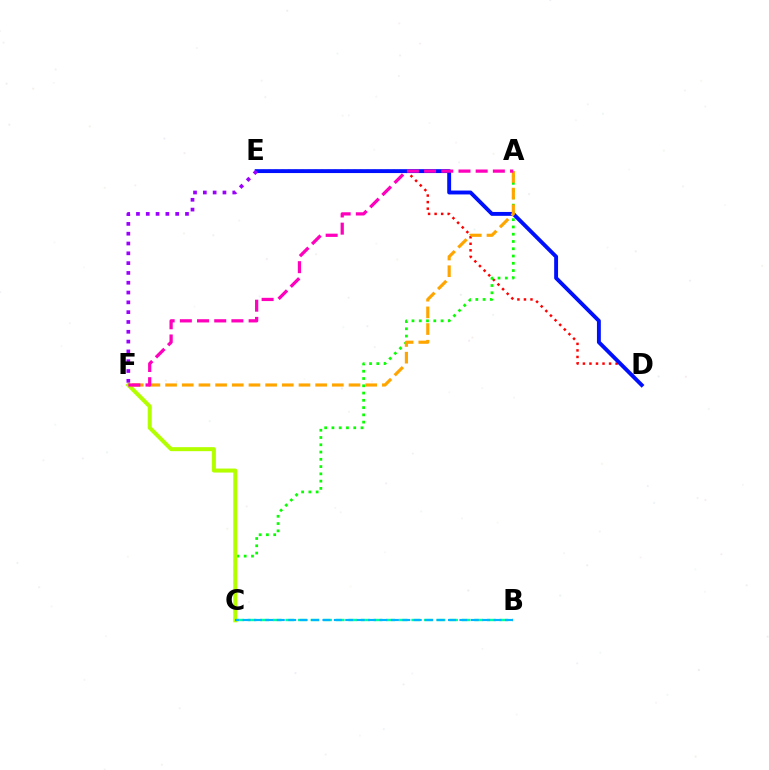{('D', 'E'): [{'color': '#ff0000', 'line_style': 'dotted', 'thickness': 1.78}, {'color': '#0010ff', 'line_style': 'solid', 'thickness': 2.8}], ('B', 'C'): [{'color': '#00ff9d', 'line_style': 'dashed', 'thickness': 1.71}, {'color': '#00b5ff', 'line_style': 'dashed', 'thickness': 1.55}], ('A', 'C'): [{'color': '#08ff00', 'line_style': 'dotted', 'thickness': 1.98}], ('C', 'F'): [{'color': '#b3ff00', 'line_style': 'solid', 'thickness': 2.89}], ('A', 'F'): [{'color': '#ffa500', 'line_style': 'dashed', 'thickness': 2.27}, {'color': '#ff00bd', 'line_style': 'dashed', 'thickness': 2.34}], ('E', 'F'): [{'color': '#9b00ff', 'line_style': 'dotted', 'thickness': 2.66}]}